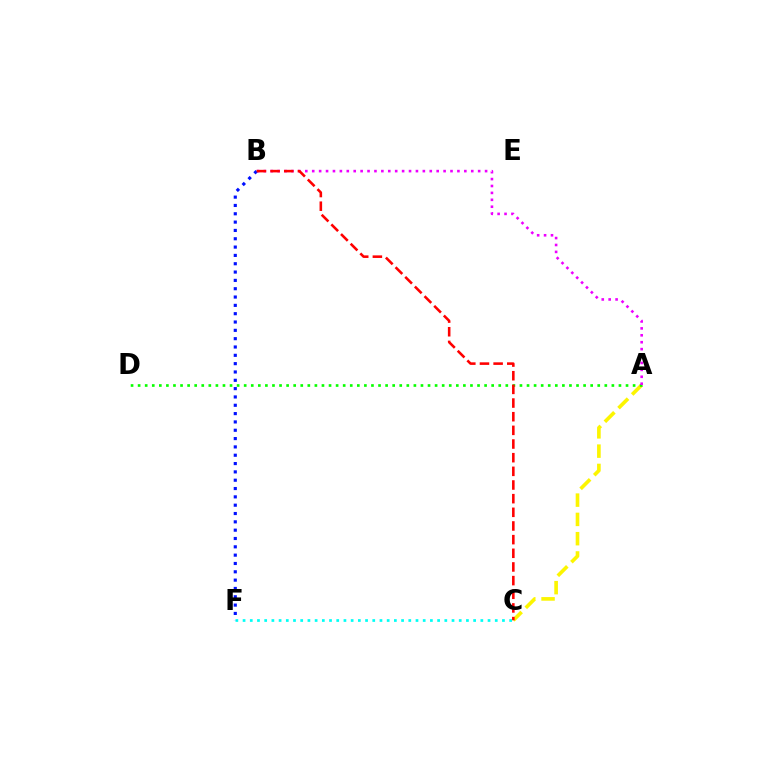{('A', 'C'): [{'color': '#fcf500', 'line_style': 'dashed', 'thickness': 2.62}], ('A', 'D'): [{'color': '#08ff00', 'line_style': 'dotted', 'thickness': 1.92}], ('A', 'B'): [{'color': '#ee00ff', 'line_style': 'dotted', 'thickness': 1.88}], ('C', 'F'): [{'color': '#00fff6', 'line_style': 'dotted', 'thickness': 1.96}], ('B', 'F'): [{'color': '#0010ff', 'line_style': 'dotted', 'thickness': 2.26}], ('B', 'C'): [{'color': '#ff0000', 'line_style': 'dashed', 'thickness': 1.86}]}